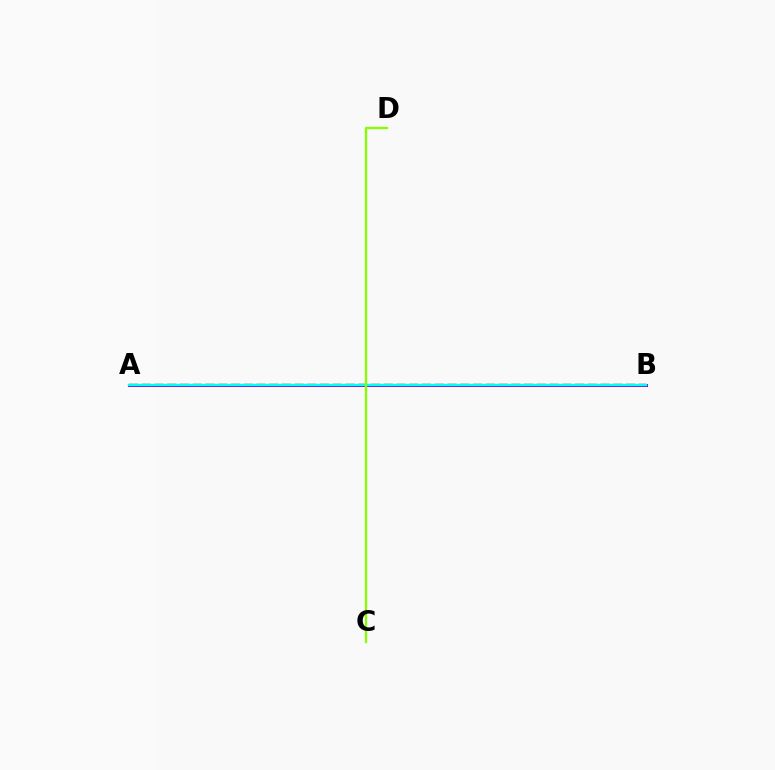{('A', 'B'): [{'color': '#7200ff', 'line_style': 'solid', 'thickness': 2.19}, {'color': '#ff0000', 'line_style': 'dashed', 'thickness': 1.73}, {'color': '#00fff6', 'line_style': 'solid', 'thickness': 1.72}], ('C', 'D'): [{'color': '#84ff00', 'line_style': 'solid', 'thickness': 1.65}]}